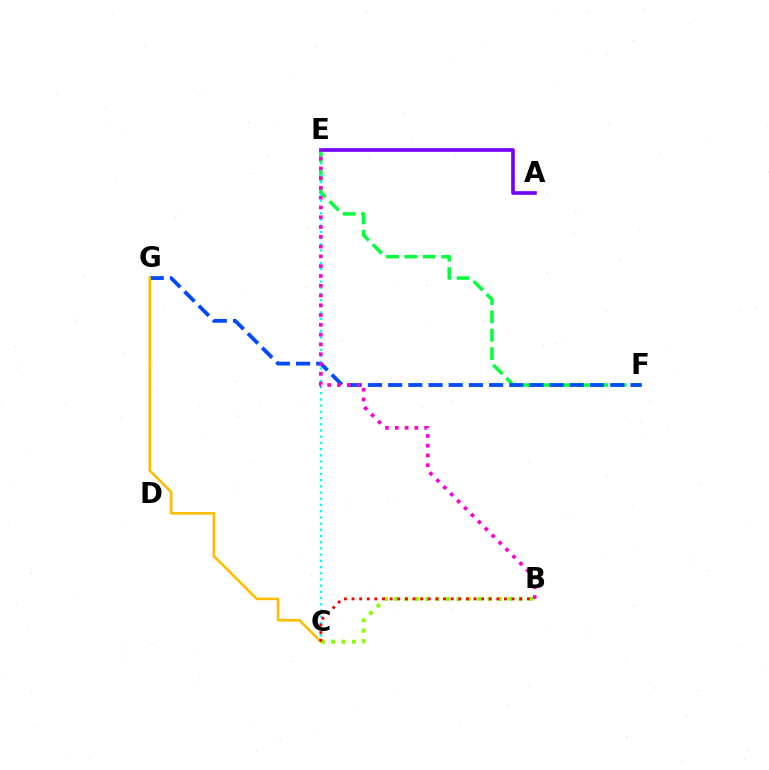{('E', 'F'): [{'color': '#00ff39', 'line_style': 'dashed', 'thickness': 2.5}], ('F', 'G'): [{'color': '#004bff', 'line_style': 'dashed', 'thickness': 2.74}], ('C', 'E'): [{'color': '#00fff6', 'line_style': 'dotted', 'thickness': 1.69}], ('C', 'G'): [{'color': '#ffbd00', 'line_style': 'solid', 'thickness': 1.87}], ('A', 'E'): [{'color': '#7200ff', 'line_style': 'solid', 'thickness': 2.62}], ('B', 'C'): [{'color': '#84ff00', 'line_style': 'dotted', 'thickness': 2.82}, {'color': '#ff0000', 'line_style': 'dotted', 'thickness': 2.07}], ('B', 'E'): [{'color': '#ff00cf', 'line_style': 'dotted', 'thickness': 2.66}]}